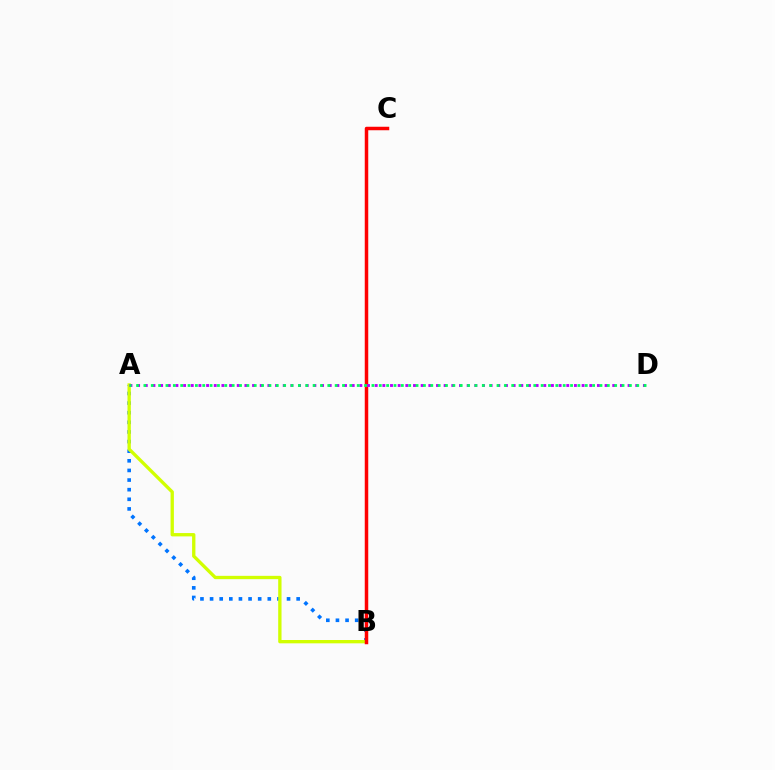{('A', 'B'): [{'color': '#0074ff', 'line_style': 'dotted', 'thickness': 2.61}, {'color': '#d1ff00', 'line_style': 'solid', 'thickness': 2.39}], ('B', 'C'): [{'color': '#ff0000', 'line_style': 'solid', 'thickness': 2.51}], ('A', 'D'): [{'color': '#b900ff', 'line_style': 'dotted', 'thickness': 2.08}, {'color': '#00ff5c', 'line_style': 'dotted', 'thickness': 2.0}]}